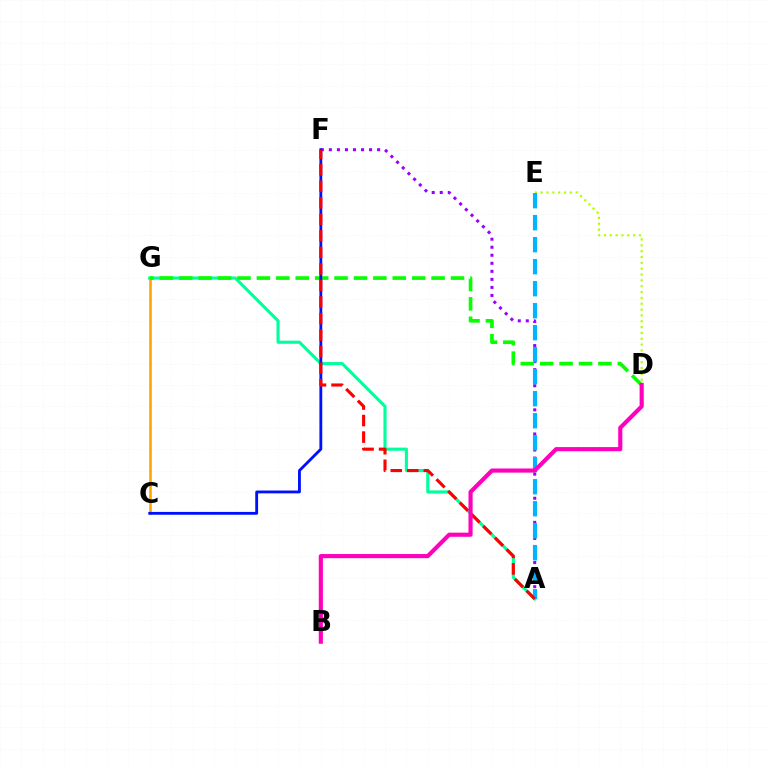{('C', 'G'): [{'color': '#ffa500', 'line_style': 'solid', 'thickness': 1.88}], ('A', 'G'): [{'color': '#00ff9d', 'line_style': 'solid', 'thickness': 2.24}], ('A', 'F'): [{'color': '#9b00ff', 'line_style': 'dotted', 'thickness': 2.18}, {'color': '#ff0000', 'line_style': 'dashed', 'thickness': 2.25}], ('D', 'E'): [{'color': '#b3ff00', 'line_style': 'dotted', 'thickness': 1.59}], ('A', 'E'): [{'color': '#00b5ff', 'line_style': 'dashed', 'thickness': 2.99}], ('D', 'G'): [{'color': '#08ff00', 'line_style': 'dashed', 'thickness': 2.64}], ('C', 'F'): [{'color': '#0010ff', 'line_style': 'solid', 'thickness': 2.04}], ('B', 'D'): [{'color': '#ff00bd', 'line_style': 'solid', 'thickness': 2.98}]}